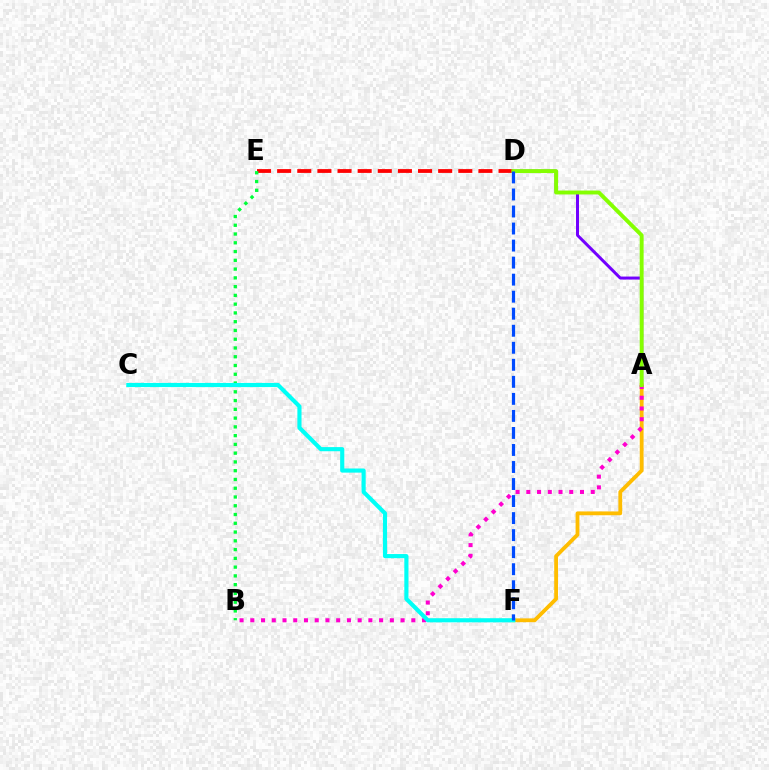{('A', 'D'): [{'color': '#7200ff', 'line_style': 'solid', 'thickness': 2.16}, {'color': '#84ff00', 'line_style': 'solid', 'thickness': 2.82}], ('D', 'E'): [{'color': '#ff0000', 'line_style': 'dashed', 'thickness': 2.73}], ('A', 'F'): [{'color': '#ffbd00', 'line_style': 'solid', 'thickness': 2.74}], ('A', 'B'): [{'color': '#ff00cf', 'line_style': 'dotted', 'thickness': 2.92}], ('B', 'E'): [{'color': '#00ff39', 'line_style': 'dotted', 'thickness': 2.38}], ('C', 'F'): [{'color': '#00fff6', 'line_style': 'solid', 'thickness': 2.98}], ('D', 'F'): [{'color': '#004bff', 'line_style': 'dashed', 'thickness': 2.31}]}